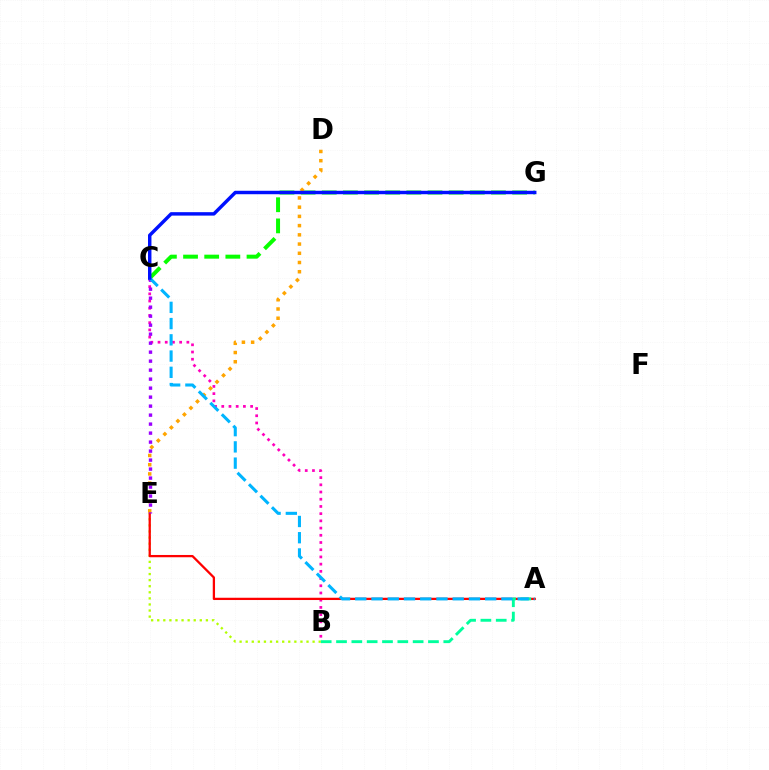{('B', 'E'): [{'color': '#b3ff00', 'line_style': 'dotted', 'thickness': 1.65}], ('C', 'G'): [{'color': '#08ff00', 'line_style': 'dashed', 'thickness': 2.87}, {'color': '#0010ff', 'line_style': 'solid', 'thickness': 2.48}], ('B', 'C'): [{'color': '#ff00bd', 'line_style': 'dotted', 'thickness': 1.96}], ('A', 'E'): [{'color': '#ff0000', 'line_style': 'solid', 'thickness': 1.64}], ('A', 'B'): [{'color': '#00ff9d', 'line_style': 'dashed', 'thickness': 2.08}], ('D', 'E'): [{'color': '#ffa500', 'line_style': 'dotted', 'thickness': 2.51}], ('C', 'E'): [{'color': '#9b00ff', 'line_style': 'dotted', 'thickness': 2.44}], ('A', 'C'): [{'color': '#00b5ff', 'line_style': 'dashed', 'thickness': 2.21}]}